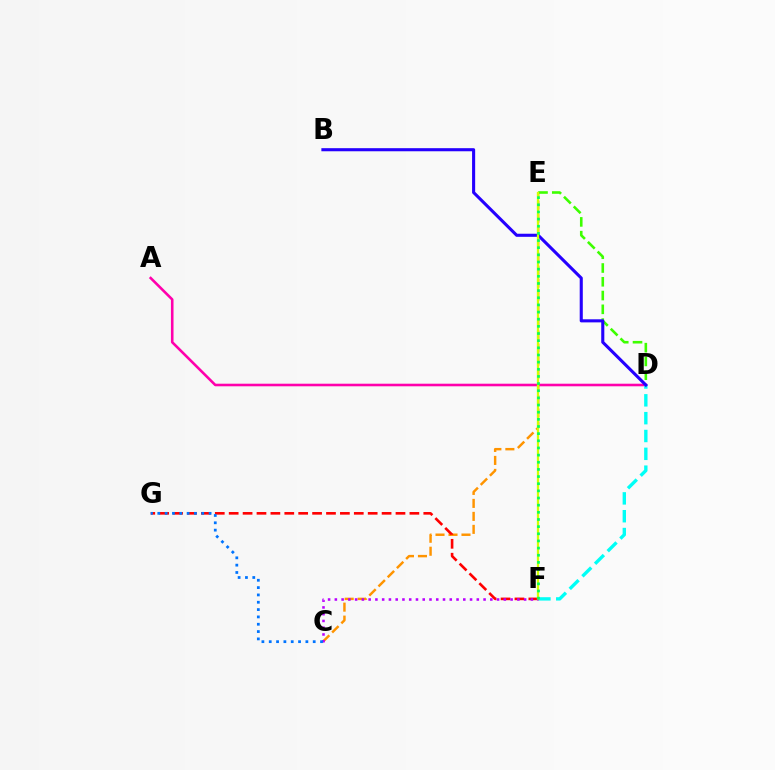{('A', 'D'): [{'color': '#ff00ac', 'line_style': 'solid', 'thickness': 1.86}], ('D', 'F'): [{'color': '#00fff6', 'line_style': 'dashed', 'thickness': 2.42}], ('C', 'E'): [{'color': '#ff9400', 'line_style': 'dashed', 'thickness': 1.76}], ('D', 'E'): [{'color': '#3dff00', 'line_style': 'dashed', 'thickness': 1.87}], ('B', 'D'): [{'color': '#2500ff', 'line_style': 'solid', 'thickness': 2.22}], ('F', 'G'): [{'color': '#ff0000', 'line_style': 'dashed', 'thickness': 1.89}], ('E', 'F'): [{'color': '#d1ff00', 'line_style': 'solid', 'thickness': 1.62}, {'color': '#00ff5c', 'line_style': 'dotted', 'thickness': 1.94}], ('C', 'F'): [{'color': '#b900ff', 'line_style': 'dotted', 'thickness': 1.84}], ('C', 'G'): [{'color': '#0074ff', 'line_style': 'dotted', 'thickness': 1.99}]}